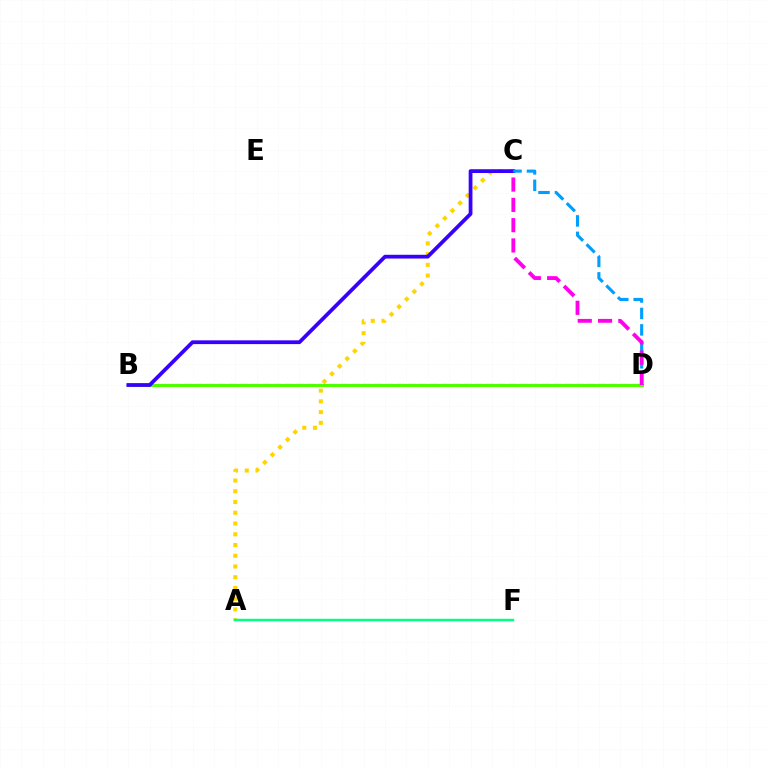{('A', 'C'): [{'color': '#ffd500', 'line_style': 'dotted', 'thickness': 2.92}], ('B', 'D'): [{'color': '#ff0000', 'line_style': 'dashed', 'thickness': 1.52}, {'color': '#4fff00', 'line_style': 'solid', 'thickness': 2.17}], ('B', 'C'): [{'color': '#3700ff', 'line_style': 'solid', 'thickness': 2.71}], ('C', 'D'): [{'color': '#009eff', 'line_style': 'dashed', 'thickness': 2.24}, {'color': '#ff00ed', 'line_style': 'dashed', 'thickness': 2.76}], ('A', 'F'): [{'color': '#00ff86', 'line_style': 'solid', 'thickness': 1.75}]}